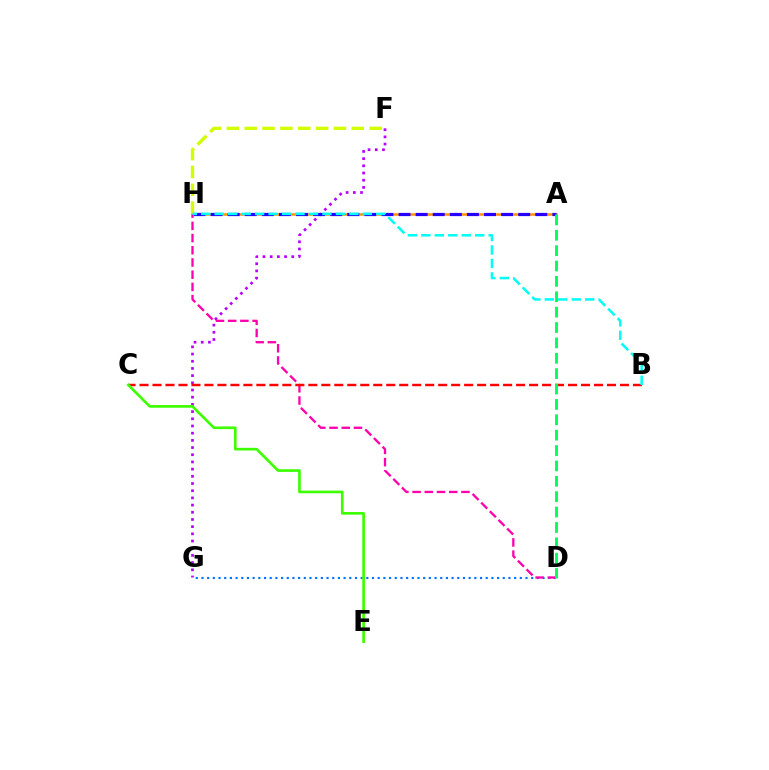{('A', 'H'): [{'color': '#ff9400', 'line_style': 'solid', 'thickness': 1.81}, {'color': '#2500ff', 'line_style': 'dashed', 'thickness': 2.32}], ('F', 'G'): [{'color': '#b900ff', 'line_style': 'dotted', 'thickness': 1.95}], ('D', 'G'): [{'color': '#0074ff', 'line_style': 'dotted', 'thickness': 1.54}], ('F', 'H'): [{'color': '#d1ff00', 'line_style': 'dashed', 'thickness': 2.43}], ('D', 'H'): [{'color': '#ff00ac', 'line_style': 'dashed', 'thickness': 1.66}], ('B', 'C'): [{'color': '#ff0000', 'line_style': 'dashed', 'thickness': 1.76}], ('C', 'E'): [{'color': '#3dff00', 'line_style': 'solid', 'thickness': 1.91}], ('A', 'D'): [{'color': '#00ff5c', 'line_style': 'dashed', 'thickness': 2.09}], ('B', 'H'): [{'color': '#00fff6', 'line_style': 'dashed', 'thickness': 1.83}]}